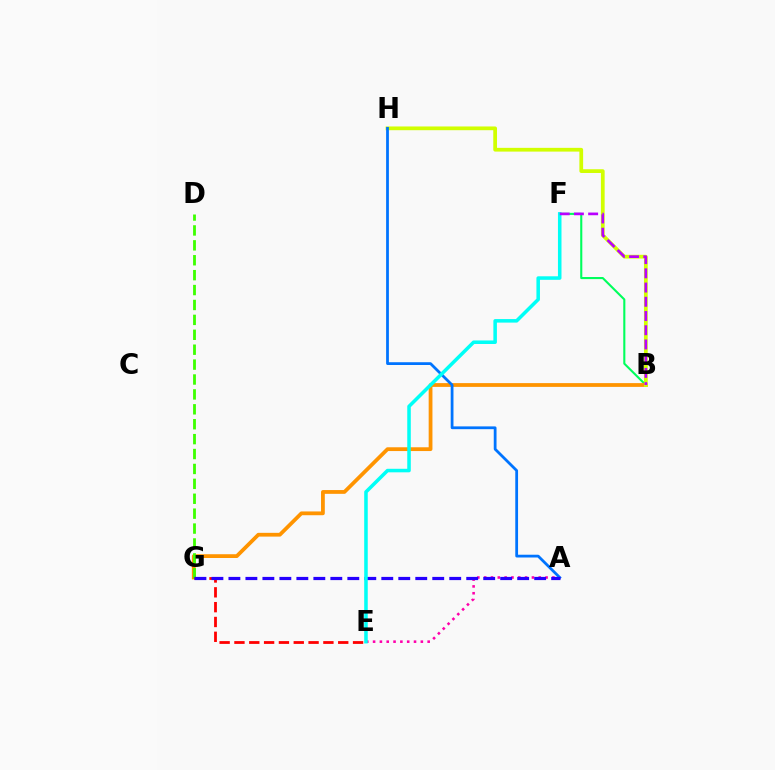{('B', 'F'): [{'color': '#00ff5c', 'line_style': 'solid', 'thickness': 1.51}, {'color': '#b900ff', 'line_style': 'dashed', 'thickness': 1.93}], ('A', 'E'): [{'color': '#ff00ac', 'line_style': 'dotted', 'thickness': 1.85}], ('B', 'G'): [{'color': '#ff9400', 'line_style': 'solid', 'thickness': 2.72}], ('B', 'H'): [{'color': '#d1ff00', 'line_style': 'solid', 'thickness': 2.69}], ('A', 'H'): [{'color': '#0074ff', 'line_style': 'solid', 'thickness': 2.0}], ('D', 'G'): [{'color': '#3dff00', 'line_style': 'dashed', 'thickness': 2.03}], ('E', 'G'): [{'color': '#ff0000', 'line_style': 'dashed', 'thickness': 2.01}], ('A', 'G'): [{'color': '#2500ff', 'line_style': 'dashed', 'thickness': 2.31}], ('E', 'F'): [{'color': '#00fff6', 'line_style': 'solid', 'thickness': 2.54}]}